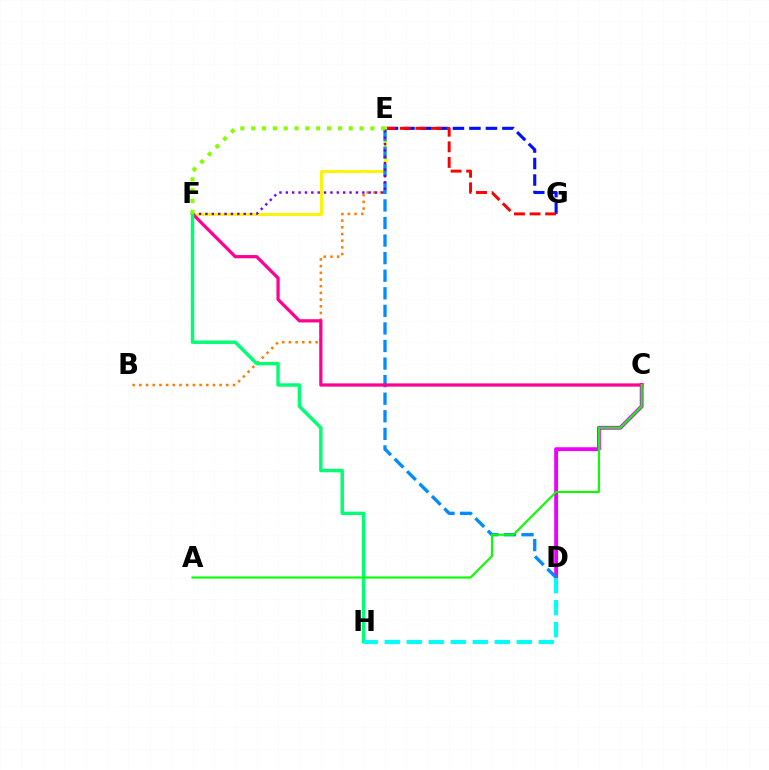{('E', 'G'): [{'color': '#0010ff', 'line_style': 'dashed', 'thickness': 2.24}, {'color': '#ff0000', 'line_style': 'dashed', 'thickness': 2.12}], ('C', 'D'): [{'color': '#ee00ff', 'line_style': 'solid', 'thickness': 2.78}], ('B', 'E'): [{'color': '#ff7c00', 'line_style': 'dotted', 'thickness': 1.82}], ('E', 'F'): [{'color': '#fcf500', 'line_style': 'solid', 'thickness': 2.09}, {'color': '#7200ff', 'line_style': 'dotted', 'thickness': 1.73}, {'color': '#84ff00', 'line_style': 'dotted', 'thickness': 2.94}], ('D', 'E'): [{'color': '#008cff', 'line_style': 'dashed', 'thickness': 2.39}], ('C', 'F'): [{'color': '#ff0094', 'line_style': 'solid', 'thickness': 2.33}], ('F', 'H'): [{'color': '#00ff74', 'line_style': 'solid', 'thickness': 2.47}], ('D', 'H'): [{'color': '#00fff6', 'line_style': 'dashed', 'thickness': 2.99}], ('A', 'C'): [{'color': '#08ff00', 'line_style': 'solid', 'thickness': 1.52}]}